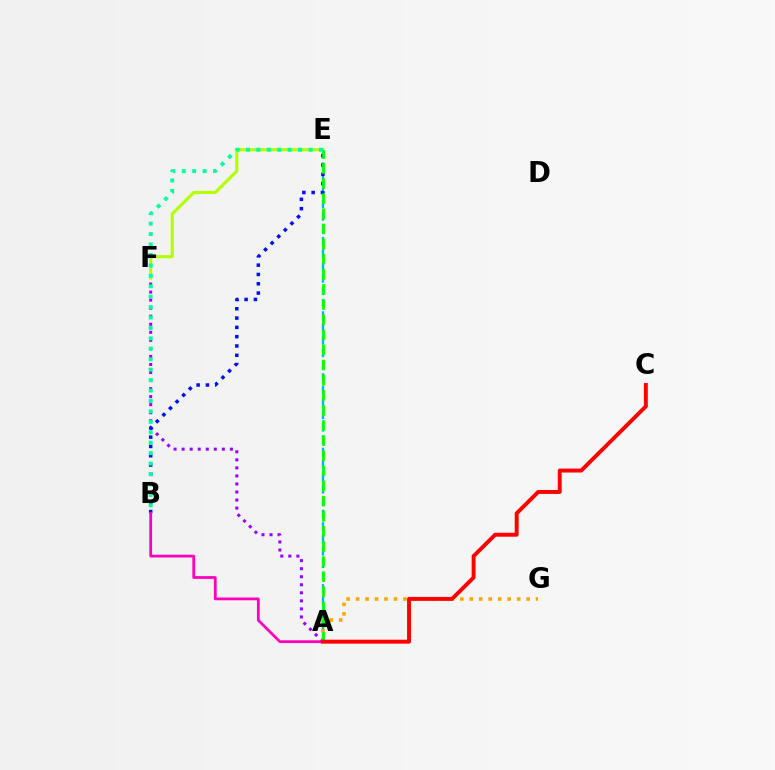{('A', 'F'): [{'color': '#9b00ff', 'line_style': 'dotted', 'thickness': 2.19}], ('E', 'F'): [{'color': '#b3ff00', 'line_style': 'solid', 'thickness': 2.24}], ('A', 'E'): [{'color': '#00b5ff', 'line_style': 'dashed', 'thickness': 1.69}, {'color': '#08ff00', 'line_style': 'dashed', 'thickness': 2.05}], ('B', 'E'): [{'color': '#0010ff', 'line_style': 'dotted', 'thickness': 2.53}, {'color': '#00ff9d', 'line_style': 'dotted', 'thickness': 2.83}], ('A', 'G'): [{'color': '#ffa500', 'line_style': 'dotted', 'thickness': 2.57}], ('A', 'B'): [{'color': '#ff00bd', 'line_style': 'solid', 'thickness': 2.0}], ('A', 'C'): [{'color': '#ff0000', 'line_style': 'solid', 'thickness': 2.83}]}